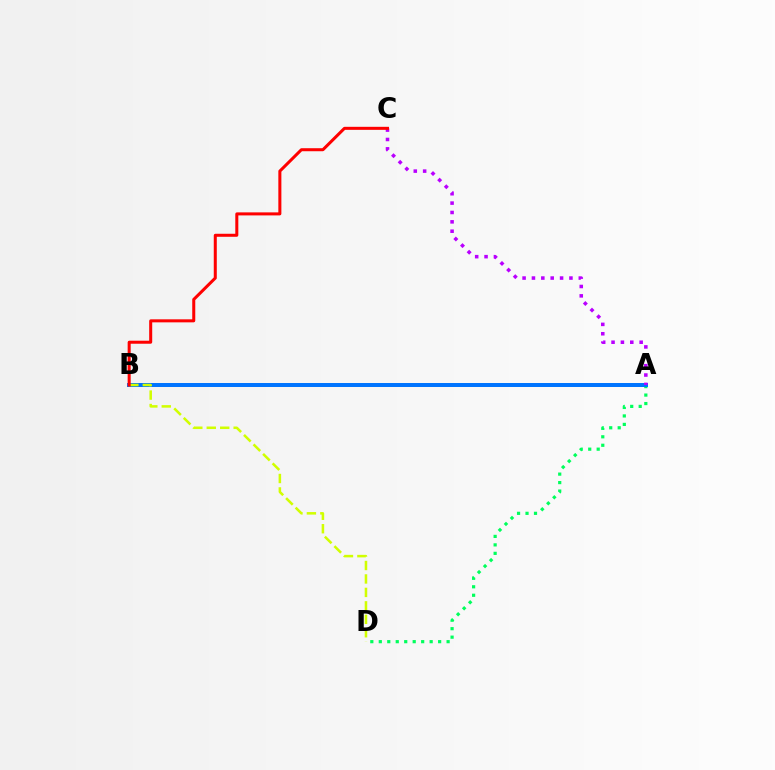{('A', 'D'): [{'color': '#00ff5c', 'line_style': 'dotted', 'thickness': 2.3}], ('A', 'B'): [{'color': '#0074ff', 'line_style': 'solid', 'thickness': 2.87}], ('B', 'D'): [{'color': '#d1ff00', 'line_style': 'dashed', 'thickness': 1.83}], ('A', 'C'): [{'color': '#b900ff', 'line_style': 'dotted', 'thickness': 2.55}], ('B', 'C'): [{'color': '#ff0000', 'line_style': 'solid', 'thickness': 2.18}]}